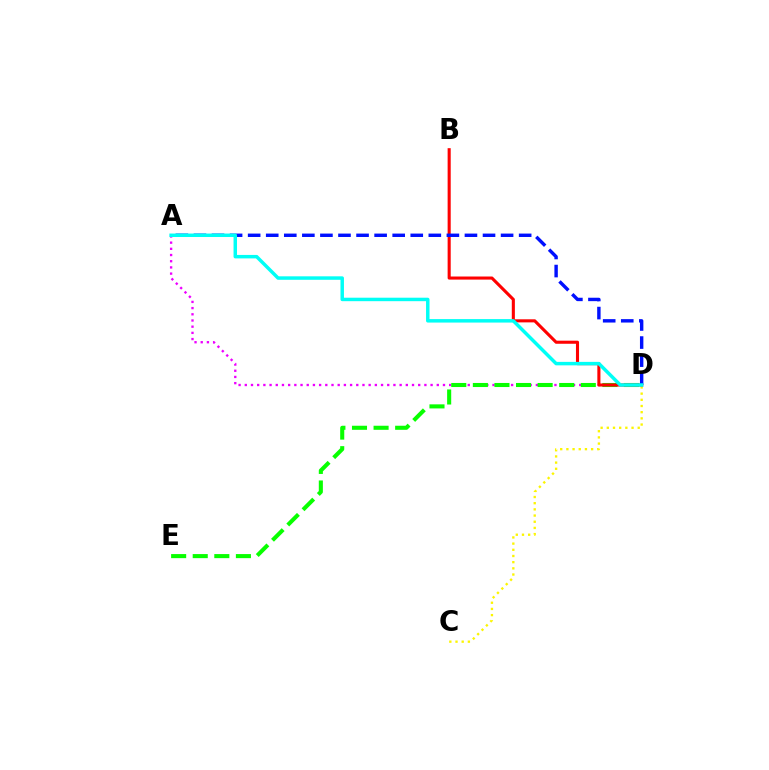{('A', 'D'): [{'color': '#ee00ff', 'line_style': 'dotted', 'thickness': 1.68}, {'color': '#0010ff', 'line_style': 'dashed', 'thickness': 2.45}, {'color': '#00fff6', 'line_style': 'solid', 'thickness': 2.5}], ('C', 'D'): [{'color': '#fcf500', 'line_style': 'dotted', 'thickness': 1.68}], ('D', 'E'): [{'color': '#08ff00', 'line_style': 'dashed', 'thickness': 2.93}], ('B', 'D'): [{'color': '#ff0000', 'line_style': 'solid', 'thickness': 2.22}]}